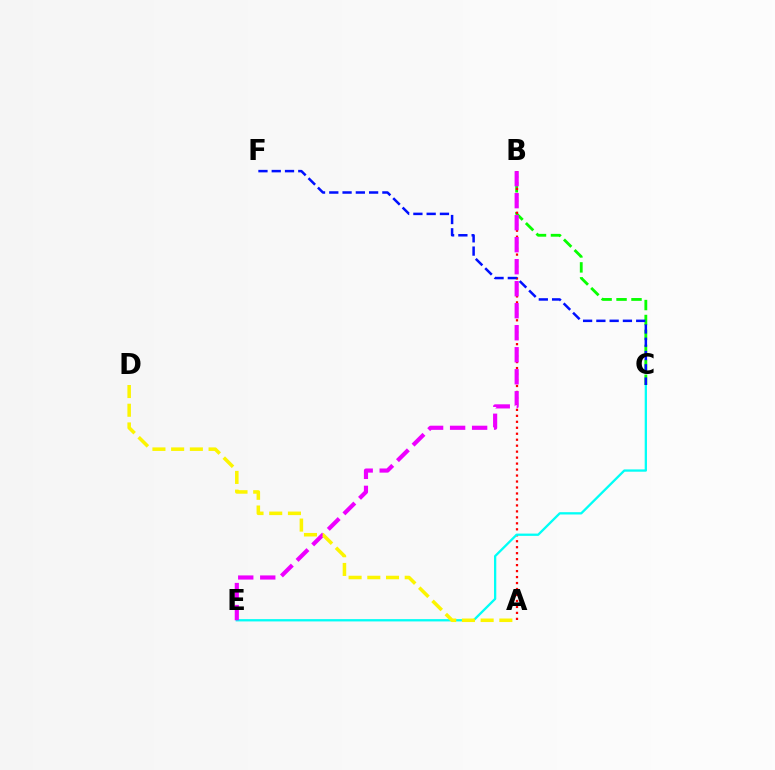{('B', 'C'): [{'color': '#08ff00', 'line_style': 'dashed', 'thickness': 2.03}], ('A', 'B'): [{'color': '#ff0000', 'line_style': 'dotted', 'thickness': 1.62}], ('C', 'E'): [{'color': '#00fff6', 'line_style': 'solid', 'thickness': 1.65}], ('B', 'E'): [{'color': '#ee00ff', 'line_style': 'dashed', 'thickness': 2.99}], ('C', 'F'): [{'color': '#0010ff', 'line_style': 'dashed', 'thickness': 1.8}], ('A', 'D'): [{'color': '#fcf500', 'line_style': 'dashed', 'thickness': 2.54}]}